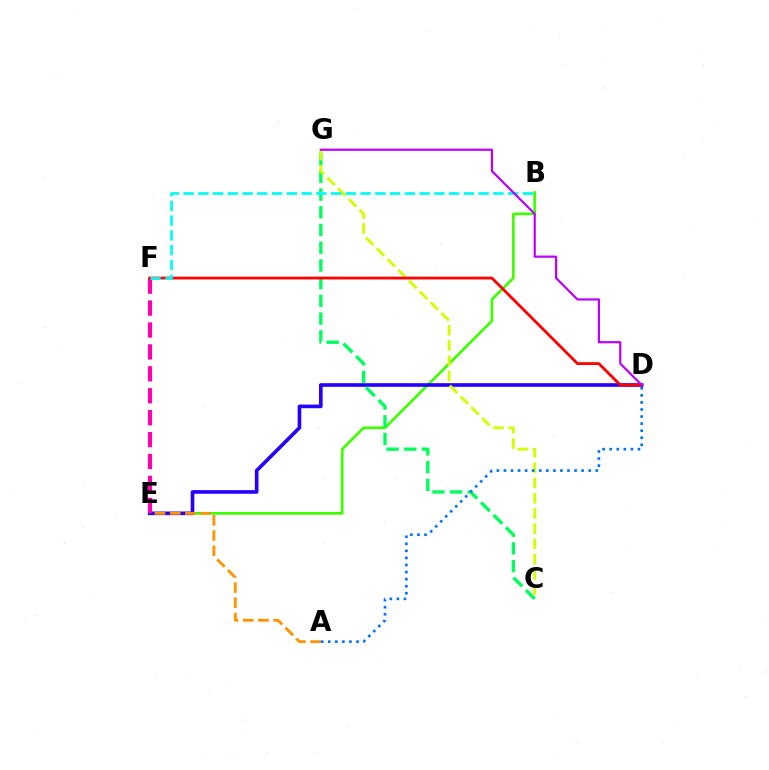{('B', 'E'): [{'color': '#3dff00', 'line_style': 'solid', 'thickness': 1.93}], ('D', 'E'): [{'color': '#2500ff', 'line_style': 'solid', 'thickness': 2.62}], ('E', 'F'): [{'color': '#ff00ac', 'line_style': 'dashed', 'thickness': 2.98}], ('C', 'G'): [{'color': '#00ff5c', 'line_style': 'dashed', 'thickness': 2.41}, {'color': '#d1ff00', 'line_style': 'dashed', 'thickness': 2.07}], ('A', 'E'): [{'color': '#ff9400', 'line_style': 'dashed', 'thickness': 2.07}], ('D', 'F'): [{'color': '#ff0000', 'line_style': 'solid', 'thickness': 2.03}], ('B', 'F'): [{'color': '#00fff6', 'line_style': 'dashed', 'thickness': 2.0}], ('A', 'D'): [{'color': '#0074ff', 'line_style': 'dotted', 'thickness': 1.92}], ('D', 'G'): [{'color': '#b900ff', 'line_style': 'solid', 'thickness': 1.58}]}